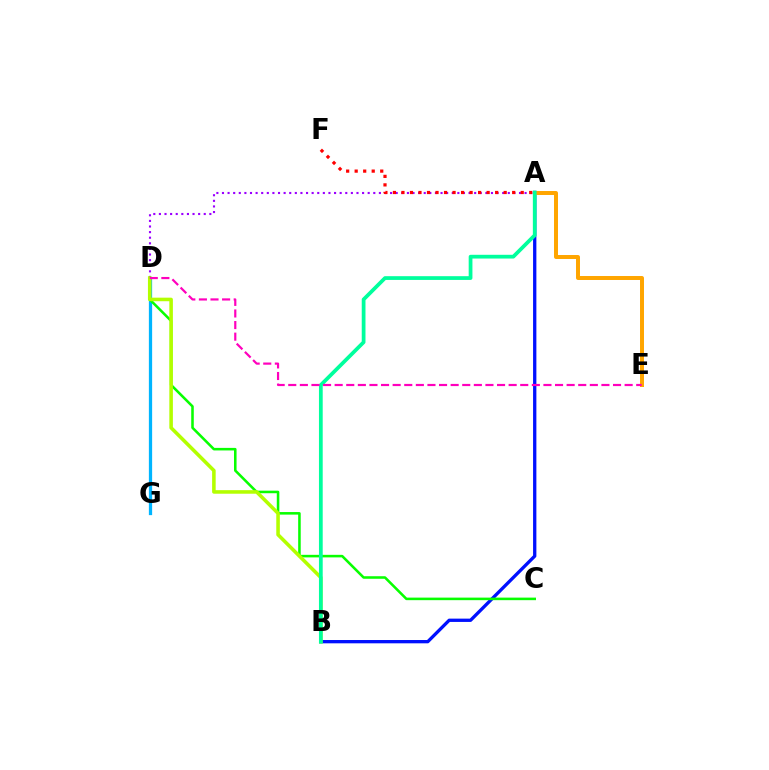{('A', 'B'): [{'color': '#0010ff', 'line_style': 'solid', 'thickness': 2.38}, {'color': '#00ff9d', 'line_style': 'solid', 'thickness': 2.7}], ('D', 'G'): [{'color': '#00b5ff', 'line_style': 'solid', 'thickness': 2.35}], ('A', 'D'): [{'color': '#9b00ff', 'line_style': 'dotted', 'thickness': 1.52}], ('A', 'E'): [{'color': '#ffa500', 'line_style': 'solid', 'thickness': 2.86}], ('A', 'F'): [{'color': '#ff0000', 'line_style': 'dotted', 'thickness': 2.31}], ('C', 'D'): [{'color': '#08ff00', 'line_style': 'solid', 'thickness': 1.84}], ('B', 'D'): [{'color': '#b3ff00', 'line_style': 'solid', 'thickness': 2.56}], ('D', 'E'): [{'color': '#ff00bd', 'line_style': 'dashed', 'thickness': 1.58}]}